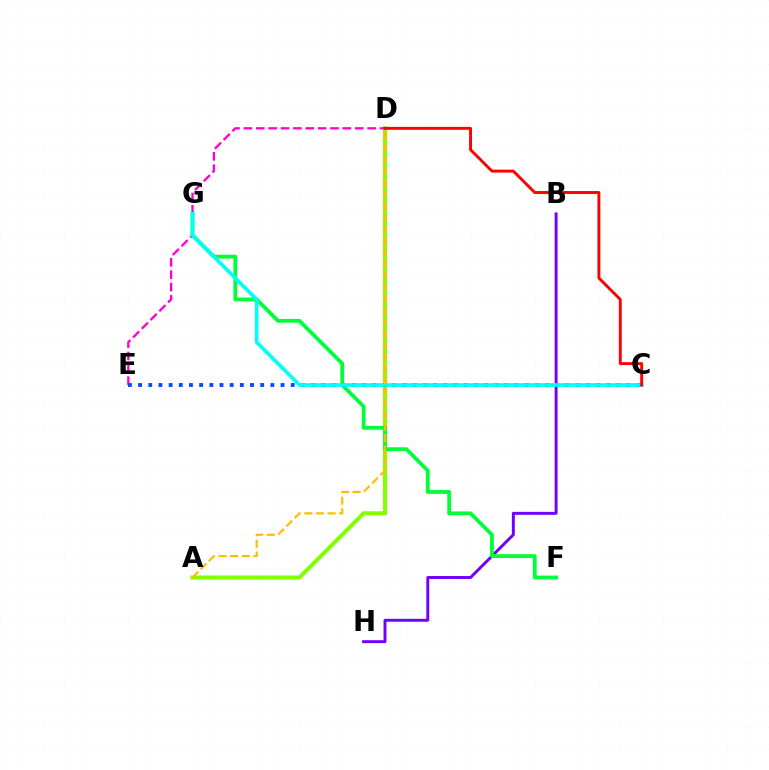{('B', 'H'): [{'color': '#7200ff', 'line_style': 'solid', 'thickness': 2.12}], ('A', 'D'): [{'color': '#84ff00', 'line_style': 'solid', 'thickness': 2.95}, {'color': '#ffbd00', 'line_style': 'dashed', 'thickness': 1.58}], ('D', 'E'): [{'color': '#ff00cf', 'line_style': 'dashed', 'thickness': 1.68}], ('F', 'G'): [{'color': '#00ff39', 'line_style': 'solid', 'thickness': 2.76}], ('C', 'E'): [{'color': '#004bff', 'line_style': 'dotted', 'thickness': 2.76}], ('C', 'G'): [{'color': '#00fff6', 'line_style': 'solid', 'thickness': 2.63}], ('C', 'D'): [{'color': '#ff0000', 'line_style': 'solid', 'thickness': 2.1}]}